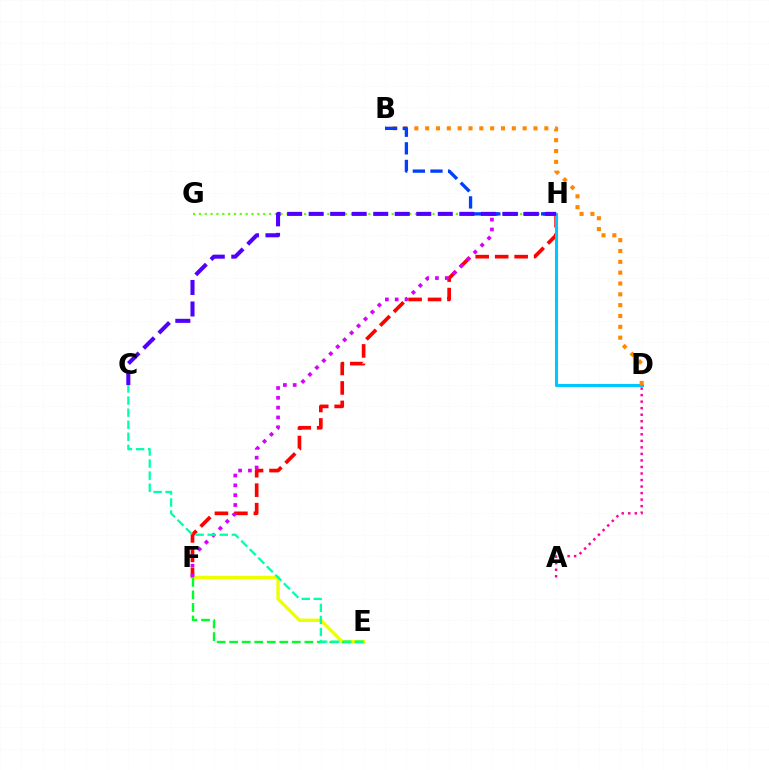{('F', 'H'): [{'color': '#ff0000', 'line_style': 'dashed', 'thickness': 2.65}, {'color': '#d600ff', 'line_style': 'dotted', 'thickness': 2.67}], ('E', 'F'): [{'color': '#eeff00', 'line_style': 'solid', 'thickness': 2.46}, {'color': '#00ff27', 'line_style': 'dashed', 'thickness': 1.7}], ('D', 'H'): [{'color': '#00c7ff', 'line_style': 'solid', 'thickness': 2.21}], ('G', 'H'): [{'color': '#66ff00', 'line_style': 'dotted', 'thickness': 1.59}], ('A', 'D'): [{'color': '#ff00a0', 'line_style': 'dotted', 'thickness': 1.77}], ('B', 'D'): [{'color': '#ff8800', 'line_style': 'dotted', 'thickness': 2.94}], ('B', 'H'): [{'color': '#003fff', 'line_style': 'dashed', 'thickness': 2.39}], ('C', 'H'): [{'color': '#4f00ff', 'line_style': 'dashed', 'thickness': 2.92}], ('C', 'E'): [{'color': '#00ffaf', 'line_style': 'dashed', 'thickness': 1.64}]}